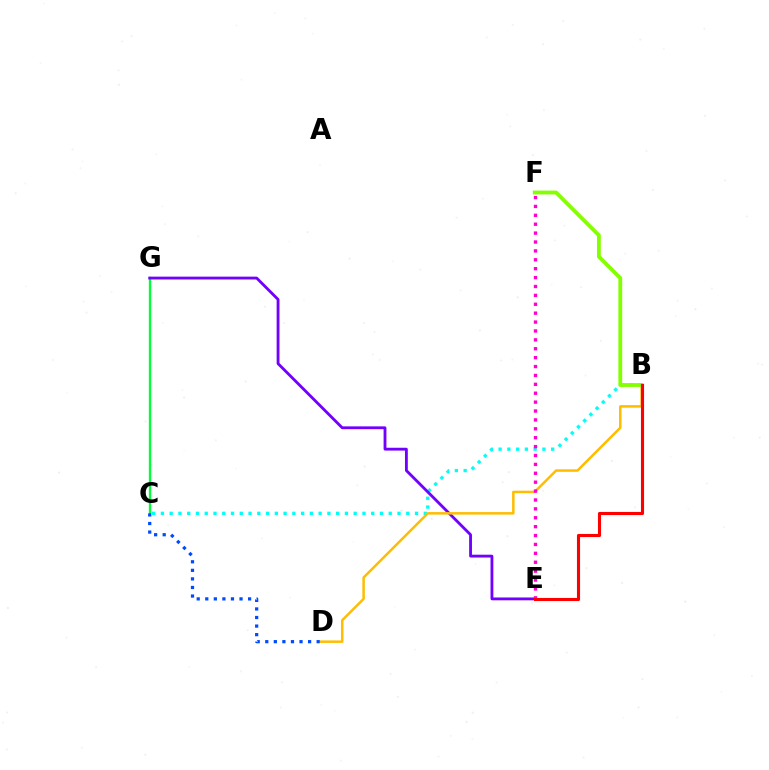{('C', 'G'): [{'color': '#00ff39', 'line_style': 'solid', 'thickness': 1.69}], ('B', 'C'): [{'color': '#00fff6', 'line_style': 'dotted', 'thickness': 2.38}], ('E', 'G'): [{'color': '#7200ff', 'line_style': 'solid', 'thickness': 2.04}], ('B', 'D'): [{'color': '#ffbd00', 'line_style': 'solid', 'thickness': 1.8}], ('E', 'F'): [{'color': '#ff00cf', 'line_style': 'dotted', 'thickness': 2.42}], ('C', 'D'): [{'color': '#004bff', 'line_style': 'dotted', 'thickness': 2.33}], ('B', 'F'): [{'color': '#84ff00', 'line_style': 'solid', 'thickness': 2.75}], ('B', 'E'): [{'color': '#ff0000', 'line_style': 'solid', 'thickness': 2.23}]}